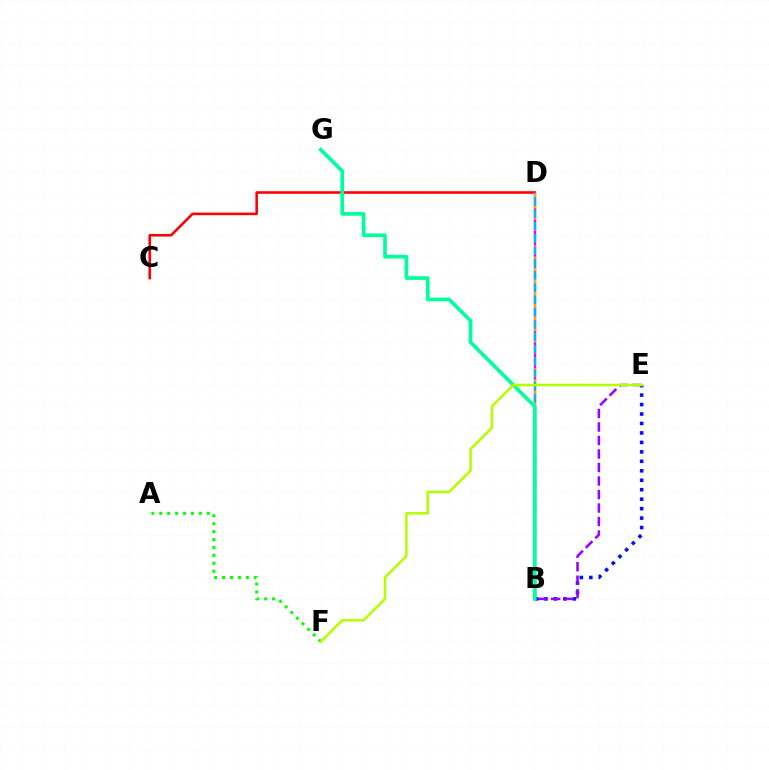{('C', 'D'): [{'color': '#ff0000', 'line_style': 'solid', 'thickness': 1.86}], ('A', 'F'): [{'color': '#08ff00', 'line_style': 'dotted', 'thickness': 2.16}], ('B', 'E'): [{'color': '#0010ff', 'line_style': 'dotted', 'thickness': 2.57}, {'color': '#9b00ff', 'line_style': 'dashed', 'thickness': 1.83}], ('B', 'D'): [{'color': '#ff00bd', 'line_style': 'solid', 'thickness': 1.68}, {'color': '#ffa500', 'line_style': 'dashed', 'thickness': 1.52}, {'color': '#00b5ff', 'line_style': 'dashed', 'thickness': 1.67}], ('B', 'G'): [{'color': '#00ff9d', 'line_style': 'solid', 'thickness': 2.64}], ('E', 'F'): [{'color': '#b3ff00', 'line_style': 'solid', 'thickness': 1.83}]}